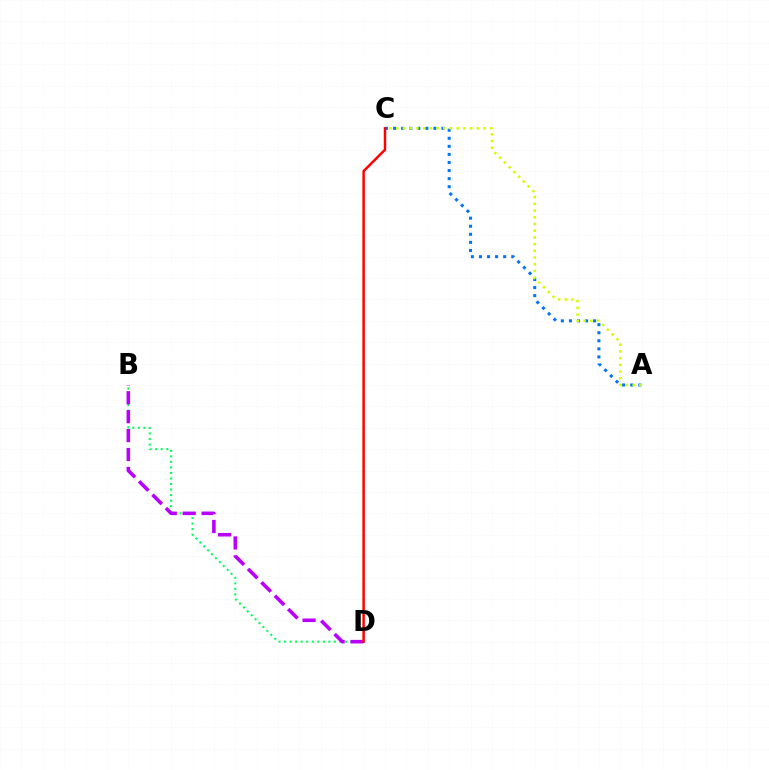{('B', 'D'): [{'color': '#00ff5c', 'line_style': 'dotted', 'thickness': 1.5}, {'color': '#b900ff', 'line_style': 'dashed', 'thickness': 2.57}], ('A', 'C'): [{'color': '#0074ff', 'line_style': 'dotted', 'thickness': 2.19}, {'color': '#d1ff00', 'line_style': 'dotted', 'thickness': 1.82}], ('C', 'D'): [{'color': '#ff0000', 'line_style': 'solid', 'thickness': 1.78}]}